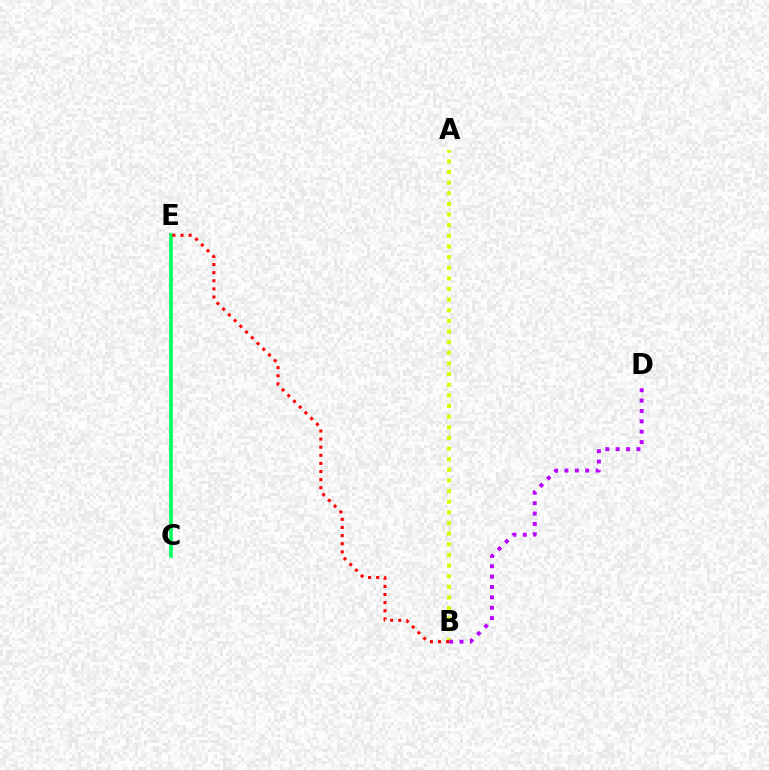{('C', 'E'): [{'color': '#0074ff', 'line_style': 'dotted', 'thickness': 1.7}, {'color': '#00ff5c', 'line_style': 'solid', 'thickness': 2.58}], ('A', 'B'): [{'color': '#d1ff00', 'line_style': 'dotted', 'thickness': 2.89}], ('B', 'D'): [{'color': '#b900ff', 'line_style': 'dotted', 'thickness': 2.82}], ('B', 'E'): [{'color': '#ff0000', 'line_style': 'dotted', 'thickness': 2.2}]}